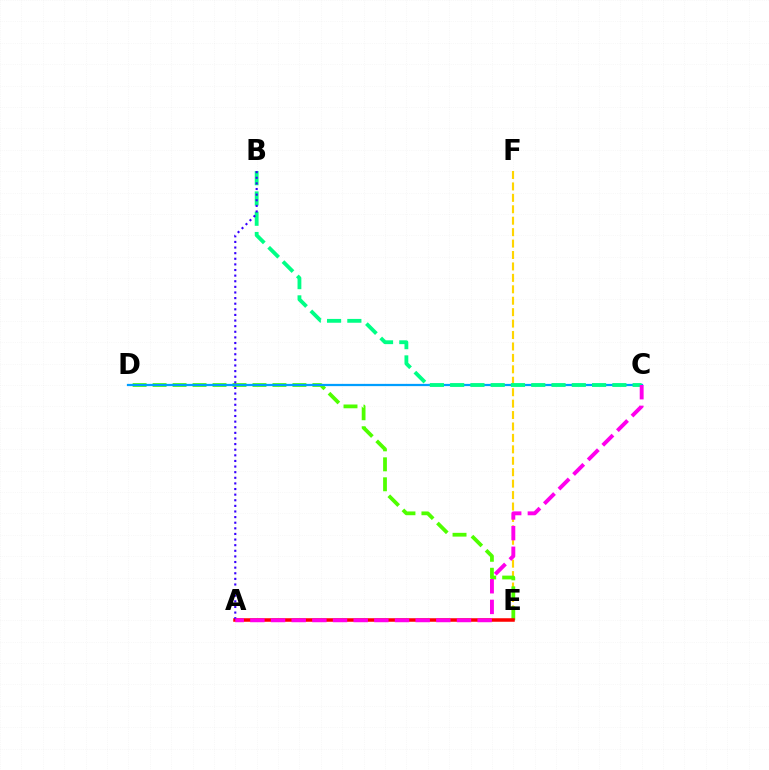{('E', 'F'): [{'color': '#ffd500', 'line_style': 'dashed', 'thickness': 1.55}], ('D', 'E'): [{'color': '#4fff00', 'line_style': 'dashed', 'thickness': 2.71}], ('A', 'E'): [{'color': '#ff0000', 'line_style': 'solid', 'thickness': 2.54}], ('C', 'D'): [{'color': '#009eff', 'line_style': 'solid', 'thickness': 1.62}], ('B', 'C'): [{'color': '#00ff86', 'line_style': 'dashed', 'thickness': 2.75}], ('A', 'B'): [{'color': '#3700ff', 'line_style': 'dotted', 'thickness': 1.53}], ('A', 'C'): [{'color': '#ff00ed', 'line_style': 'dashed', 'thickness': 2.81}]}